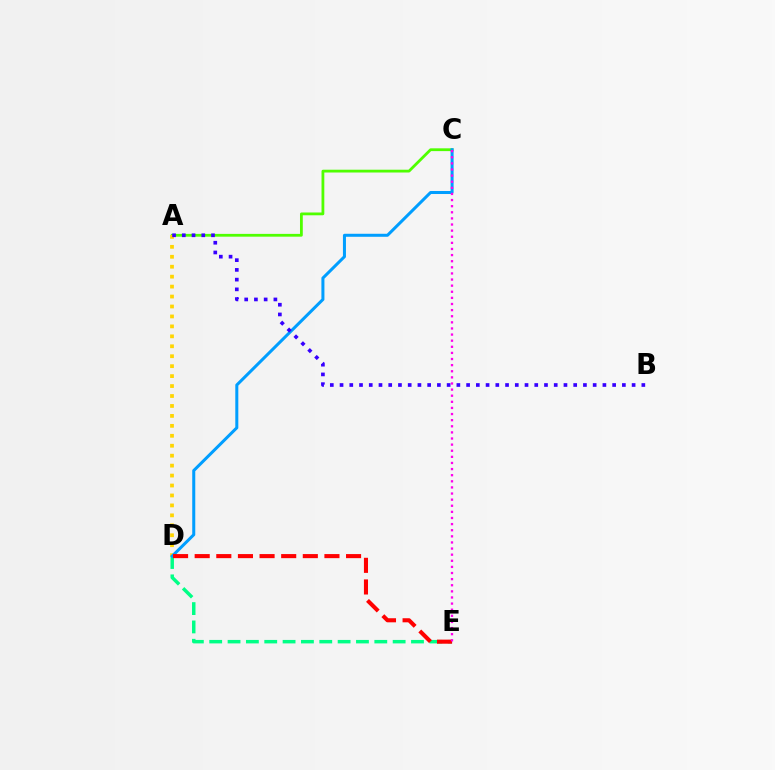{('A', 'C'): [{'color': '#4fff00', 'line_style': 'solid', 'thickness': 2.01}], ('A', 'D'): [{'color': '#ffd500', 'line_style': 'dotted', 'thickness': 2.7}], ('D', 'E'): [{'color': '#00ff86', 'line_style': 'dashed', 'thickness': 2.49}, {'color': '#ff0000', 'line_style': 'dashed', 'thickness': 2.94}], ('C', 'D'): [{'color': '#009eff', 'line_style': 'solid', 'thickness': 2.17}], ('A', 'B'): [{'color': '#3700ff', 'line_style': 'dotted', 'thickness': 2.65}], ('C', 'E'): [{'color': '#ff00ed', 'line_style': 'dotted', 'thickness': 1.66}]}